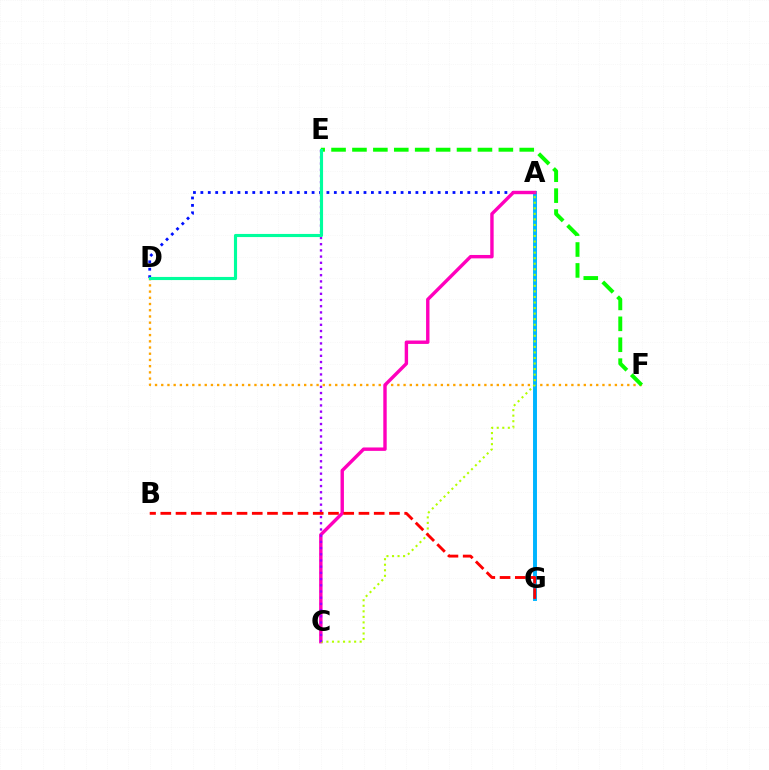{('D', 'F'): [{'color': '#ffa500', 'line_style': 'dotted', 'thickness': 1.69}], ('E', 'F'): [{'color': '#08ff00', 'line_style': 'dashed', 'thickness': 2.84}], ('A', 'G'): [{'color': '#00b5ff', 'line_style': 'solid', 'thickness': 2.83}], ('A', 'D'): [{'color': '#0010ff', 'line_style': 'dotted', 'thickness': 2.01}], ('A', 'C'): [{'color': '#ff00bd', 'line_style': 'solid', 'thickness': 2.45}, {'color': '#b3ff00', 'line_style': 'dotted', 'thickness': 1.51}], ('C', 'E'): [{'color': '#9b00ff', 'line_style': 'dotted', 'thickness': 1.68}], ('D', 'E'): [{'color': '#00ff9d', 'line_style': 'solid', 'thickness': 2.25}], ('B', 'G'): [{'color': '#ff0000', 'line_style': 'dashed', 'thickness': 2.07}]}